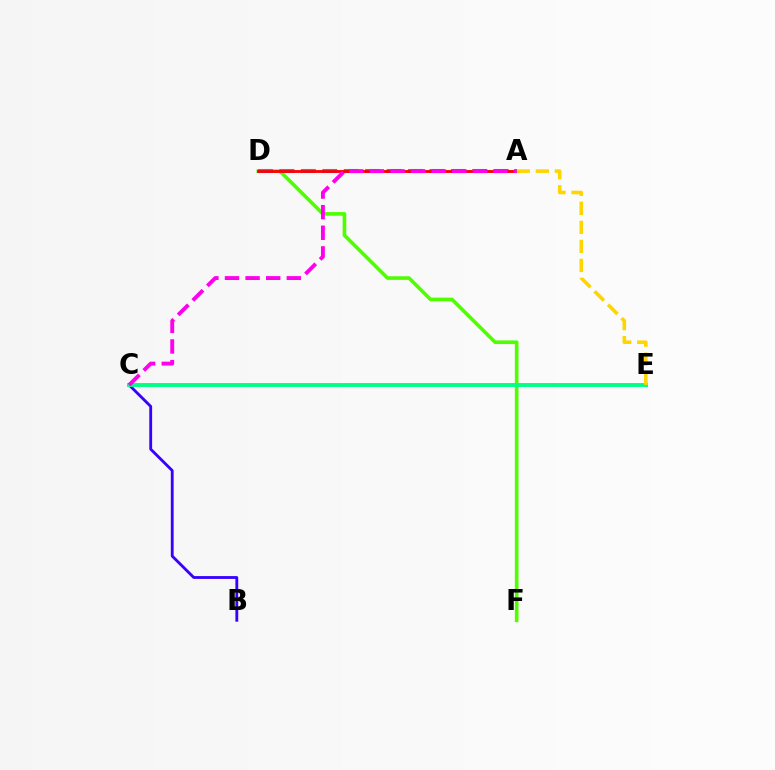{('D', 'F'): [{'color': '#4fff00', 'line_style': 'solid', 'thickness': 2.62}], ('B', 'C'): [{'color': '#3700ff', 'line_style': 'solid', 'thickness': 2.04}], ('A', 'D'): [{'color': '#009eff', 'line_style': 'dashed', 'thickness': 2.91}, {'color': '#ff0000', 'line_style': 'solid', 'thickness': 2.05}], ('C', 'E'): [{'color': '#00ff86', 'line_style': 'solid', 'thickness': 2.81}], ('A', 'E'): [{'color': '#ffd500', 'line_style': 'dashed', 'thickness': 2.59}], ('A', 'C'): [{'color': '#ff00ed', 'line_style': 'dashed', 'thickness': 2.8}]}